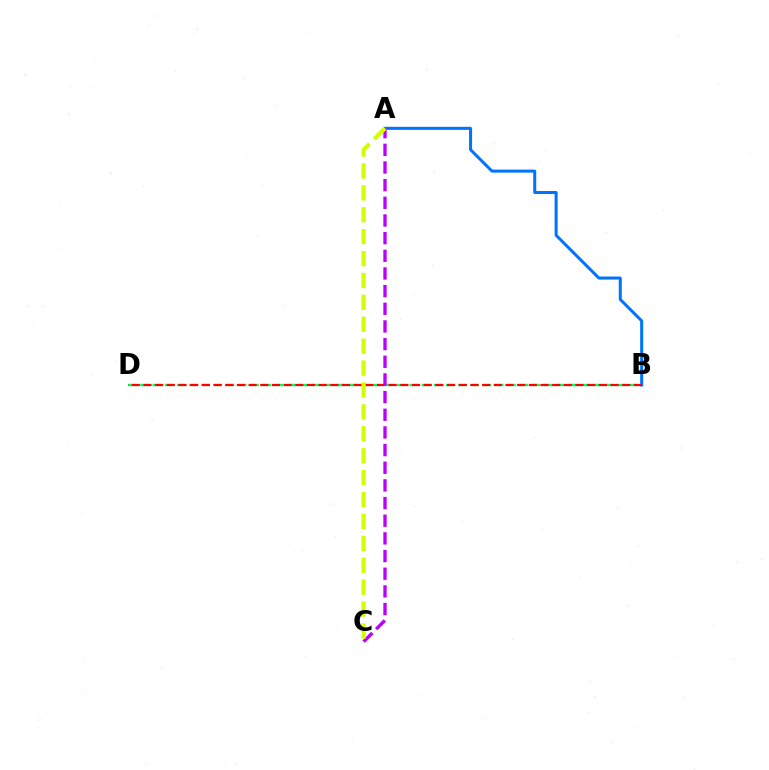{('A', 'B'): [{'color': '#0074ff', 'line_style': 'solid', 'thickness': 2.18}], ('B', 'D'): [{'color': '#00ff5c', 'line_style': 'dashed', 'thickness': 1.66}, {'color': '#ff0000', 'line_style': 'dashed', 'thickness': 1.59}], ('A', 'C'): [{'color': '#b900ff', 'line_style': 'dashed', 'thickness': 2.4}, {'color': '#d1ff00', 'line_style': 'dashed', 'thickness': 2.98}]}